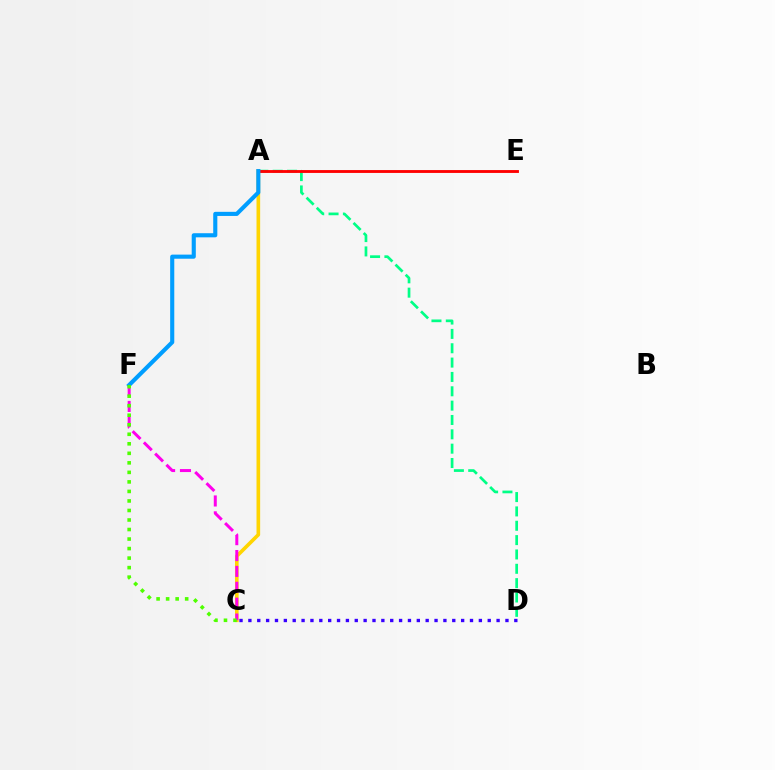{('A', 'C'): [{'color': '#ffd500', 'line_style': 'solid', 'thickness': 2.61}], ('A', 'D'): [{'color': '#00ff86', 'line_style': 'dashed', 'thickness': 1.95}], ('C', 'F'): [{'color': '#ff00ed', 'line_style': 'dashed', 'thickness': 2.16}, {'color': '#4fff00', 'line_style': 'dotted', 'thickness': 2.59}], ('C', 'D'): [{'color': '#3700ff', 'line_style': 'dotted', 'thickness': 2.41}], ('A', 'E'): [{'color': '#ff0000', 'line_style': 'solid', 'thickness': 2.06}], ('A', 'F'): [{'color': '#009eff', 'line_style': 'solid', 'thickness': 2.96}]}